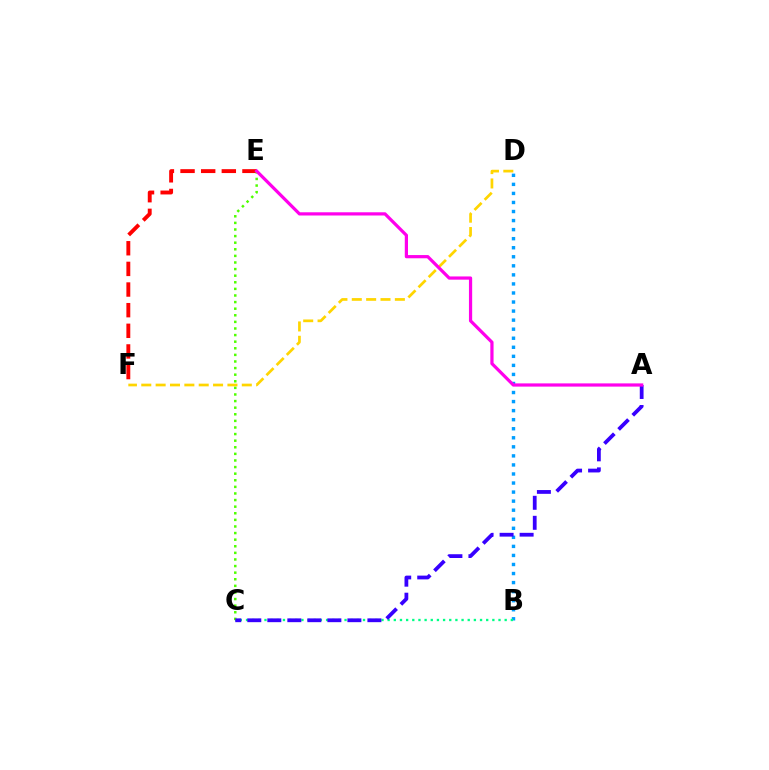{('B', 'D'): [{'color': '#009eff', 'line_style': 'dotted', 'thickness': 2.46}], ('E', 'F'): [{'color': '#ff0000', 'line_style': 'dashed', 'thickness': 2.8}], ('B', 'C'): [{'color': '#00ff86', 'line_style': 'dotted', 'thickness': 1.67}], ('C', 'E'): [{'color': '#4fff00', 'line_style': 'dotted', 'thickness': 1.79}], ('D', 'F'): [{'color': '#ffd500', 'line_style': 'dashed', 'thickness': 1.95}], ('A', 'C'): [{'color': '#3700ff', 'line_style': 'dashed', 'thickness': 2.72}], ('A', 'E'): [{'color': '#ff00ed', 'line_style': 'solid', 'thickness': 2.32}]}